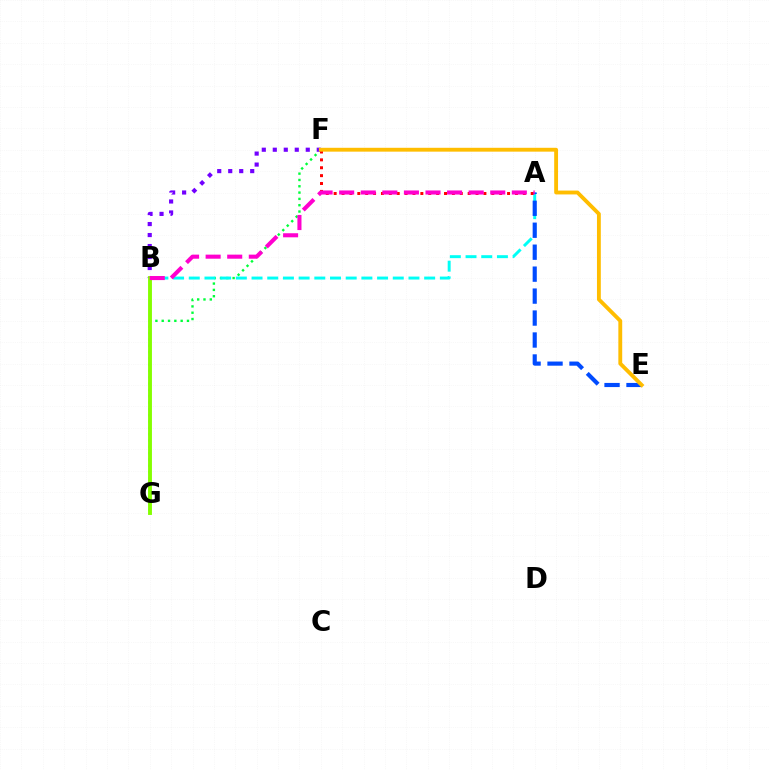{('F', 'G'): [{'color': '#00ff39', 'line_style': 'dotted', 'thickness': 1.72}], ('A', 'B'): [{'color': '#00fff6', 'line_style': 'dashed', 'thickness': 2.13}, {'color': '#ff00cf', 'line_style': 'dashed', 'thickness': 2.93}], ('B', 'F'): [{'color': '#7200ff', 'line_style': 'dotted', 'thickness': 2.99}], ('A', 'E'): [{'color': '#004bff', 'line_style': 'dashed', 'thickness': 2.98}], ('A', 'F'): [{'color': '#ff0000', 'line_style': 'dotted', 'thickness': 2.14}], ('E', 'F'): [{'color': '#ffbd00', 'line_style': 'solid', 'thickness': 2.78}], ('B', 'G'): [{'color': '#84ff00', 'line_style': 'solid', 'thickness': 2.79}]}